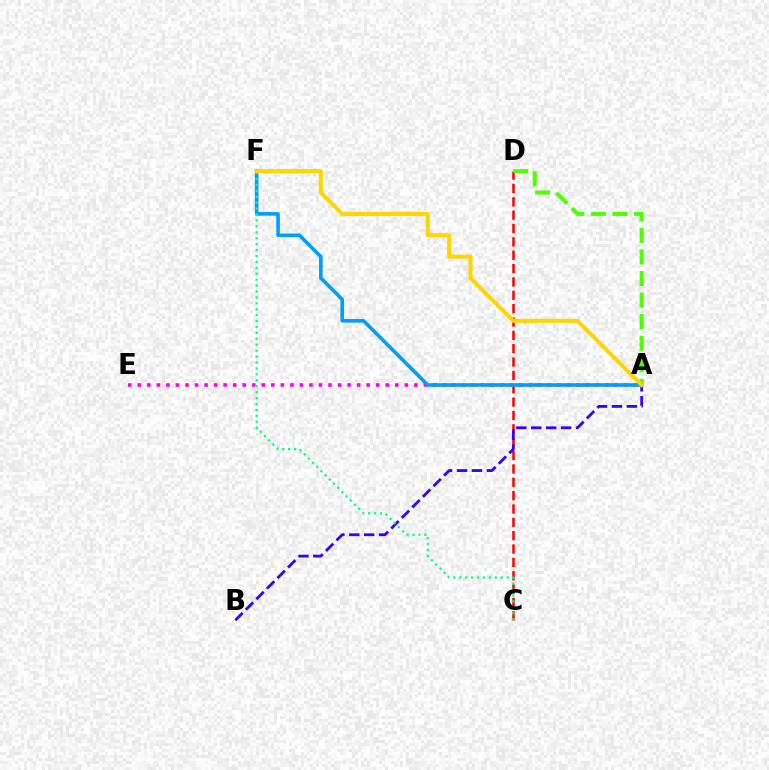{('A', 'E'): [{'color': '#ff00ed', 'line_style': 'dotted', 'thickness': 2.59}], ('C', 'D'): [{'color': '#ff0000', 'line_style': 'dashed', 'thickness': 1.81}], ('A', 'D'): [{'color': '#4fff00', 'line_style': 'dashed', 'thickness': 2.93}], ('A', 'B'): [{'color': '#3700ff', 'line_style': 'dashed', 'thickness': 2.03}], ('A', 'F'): [{'color': '#009eff', 'line_style': 'solid', 'thickness': 2.61}, {'color': '#ffd500', 'line_style': 'solid', 'thickness': 2.9}], ('C', 'F'): [{'color': '#00ff86', 'line_style': 'dotted', 'thickness': 1.61}]}